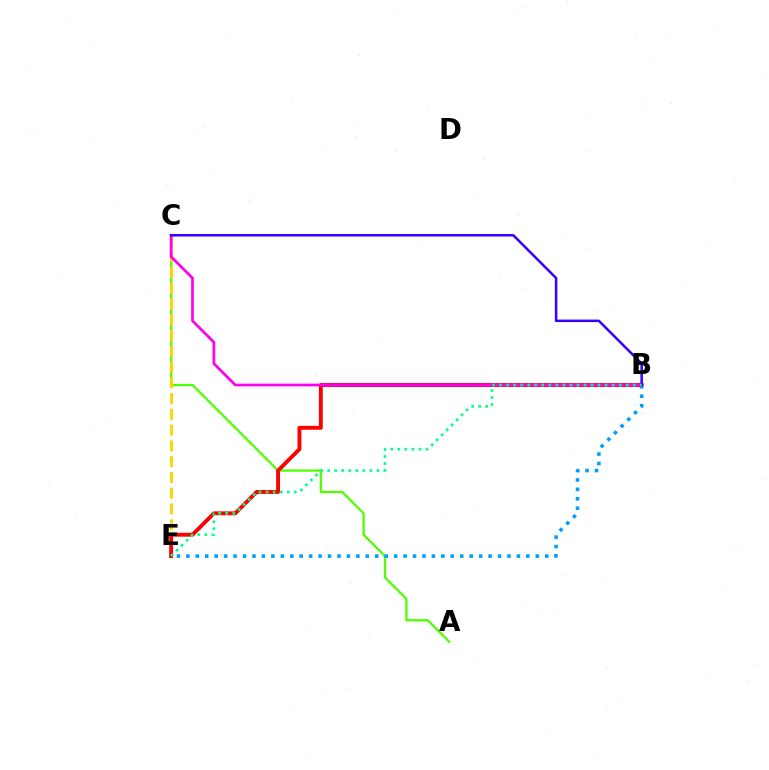{('A', 'C'): [{'color': '#4fff00', 'line_style': 'solid', 'thickness': 1.63}], ('C', 'E'): [{'color': '#ffd500', 'line_style': 'dashed', 'thickness': 2.14}], ('B', 'E'): [{'color': '#ff0000', 'line_style': 'solid', 'thickness': 2.8}, {'color': '#009eff', 'line_style': 'dotted', 'thickness': 2.57}, {'color': '#00ff86', 'line_style': 'dotted', 'thickness': 1.91}], ('B', 'C'): [{'color': '#ff00ed', 'line_style': 'solid', 'thickness': 1.96}, {'color': '#3700ff', 'line_style': 'solid', 'thickness': 1.81}]}